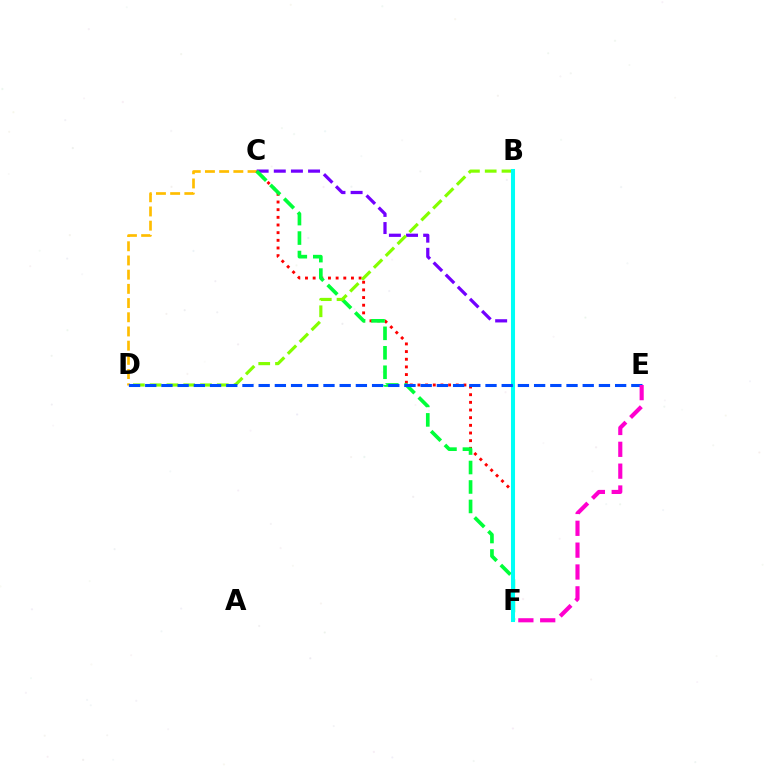{('C', 'D'): [{'color': '#ffbd00', 'line_style': 'dashed', 'thickness': 1.93}], ('C', 'F'): [{'color': '#ff0000', 'line_style': 'dotted', 'thickness': 2.08}, {'color': '#7200ff', 'line_style': 'dashed', 'thickness': 2.33}, {'color': '#00ff39', 'line_style': 'dashed', 'thickness': 2.64}], ('B', 'D'): [{'color': '#84ff00', 'line_style': 'dashed', 'thickness': 2.28}], ('B', 'F'): [{'color': '#00fff6', 'line_style': 'solid', 'thickness': 2.91}], ('D', 'E'): [{'color': '#004bff', 'line_style': 'dashed', 'thickness': 2.2}], ('E', 'F'): [{'color': '#ff00cf', 'line_style': 'dashed', 'thickness': 2.97}]}